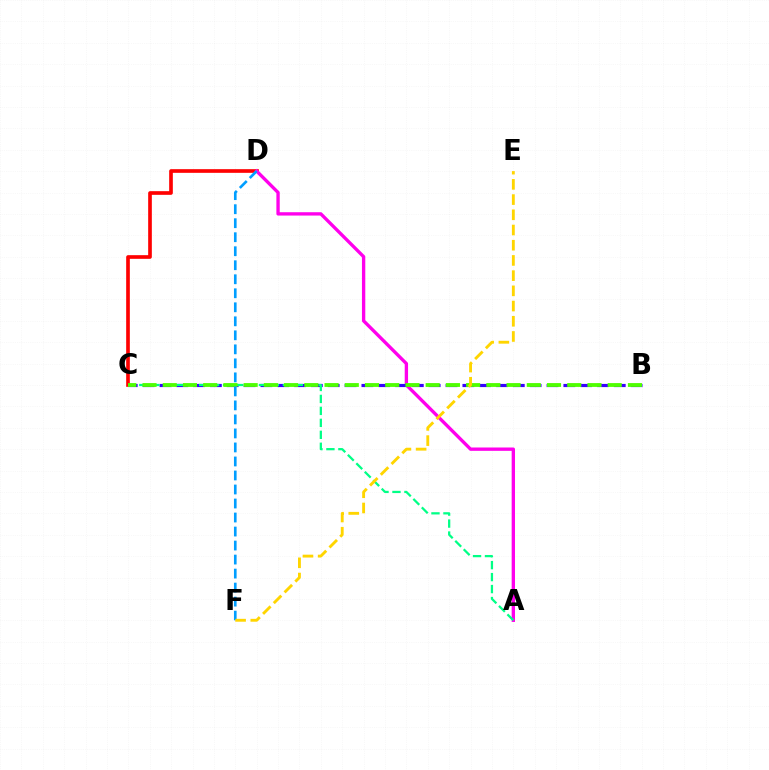{('C', 'D'): [{'color': '#ff0000', 'line_style': 'solid', 'thickness': 2.64}], ('A', 'D'): [{'color': '#ff00ed', 'line_style': 'solid', 'thickness': 2.41}], ('B', 'C'): [{'color': '#3700ff', 'line_style': 'dashed', 'thickness': 2.29}, {'color': '#4fff00', 'line_style': 'dashed', 'thickness': 2.75}], ('A', 'C'): [{'color': '#00ff86', 'line_style': 'dashed', 'thickness': 1.63}], ('D', 'F'): [{'color': '#009eff', 'line_style': 'dashed', 'thickness': 1.9}], ('E', 'F'): [{'color': '#ffd500', 'line_style': 'dashed', 'thickness': 2.07}]}